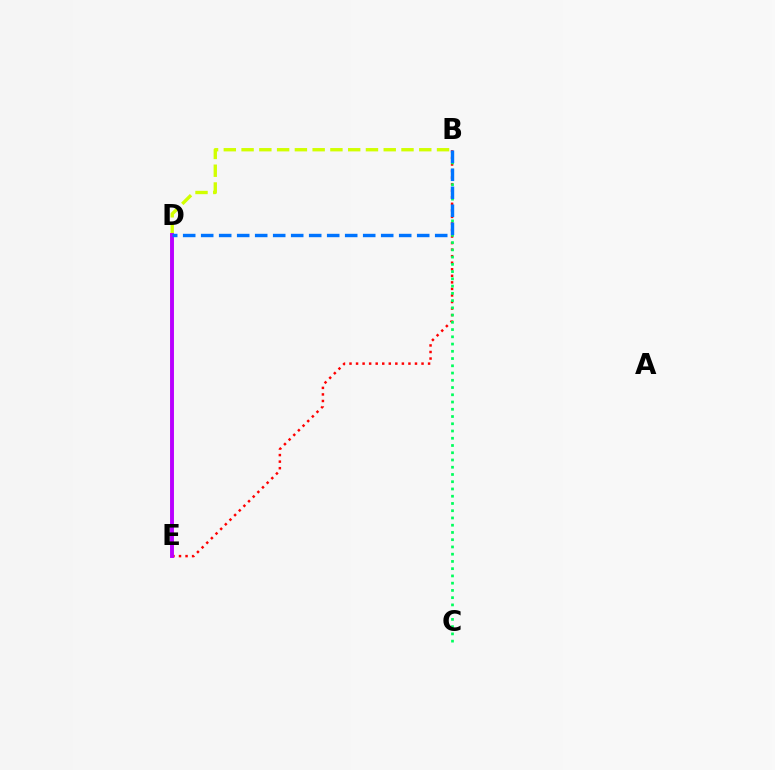{('B', 'E'): [{'color': '#ff0000', 'line_style': 'dotted', 'thickness': 1.78}], ('B', 'D'): [{'color': '#d1ff00', 'line_style': 'dashed', 'thickness': 2.41}, {'color': '#0074ff', 'line_style': 'dashed', 'thickness': 2.45}], ('B', 'C'): [{'color': '#00ff5c', 'line_style': 'dotted', 'thickness': 1.97}], ('D', 'E'): [{'color': '#b900ff', 'line_style': 'solid', 'thickness': 2.82}]}